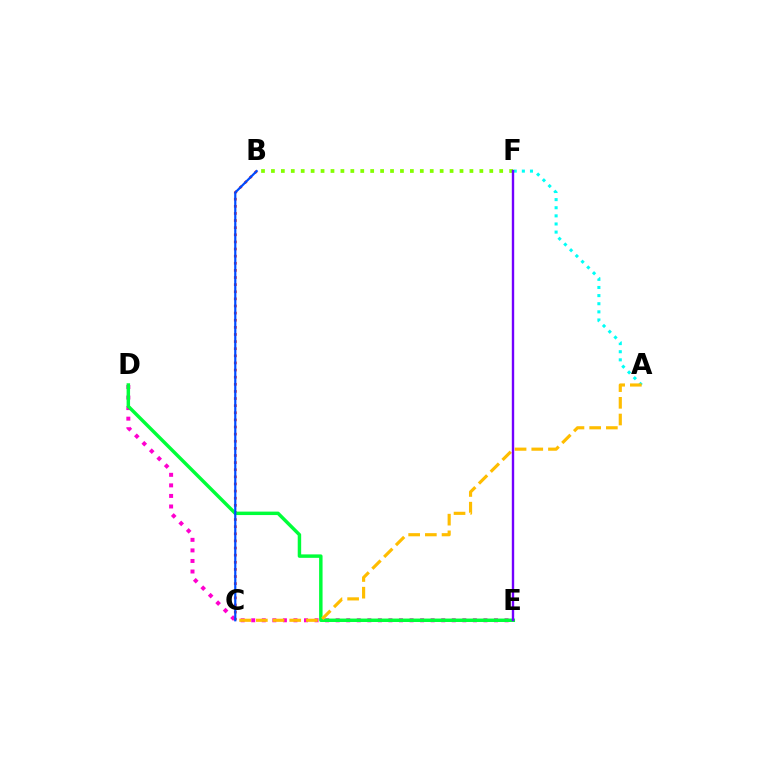{('B', 'F'): [{'color': '#84ff00', 'line_style': 'dotted', 'thickness': 2.7}], ('B', 'C'): [{'color': '#ff0000', 'line_style': 'dotted', 'thickness': 1.93}, {'color': '#004bff', 'line_style': 'solid', 'thickness': 1.58}], ('D', 'E'): [{'color': '#ff00cf', 'line_style': 'dotted', 'thickness': 2.87}, {'color': '#00ff39', 'line_style': 'solid', 'thickness': 2.49}], ('A', 'F'): [{'color': '#00fff6', 'line_style': 'dotted', 'thickness': 2.21}], ('A', 'C'): [{'color': '#ffbd00', 'line_style': 'dashed', 'thickness': 2.27}], ('E', 'F'): [{'color': '#7200ff', 'line_style': 'solid', 'thickness': 1.71}]}